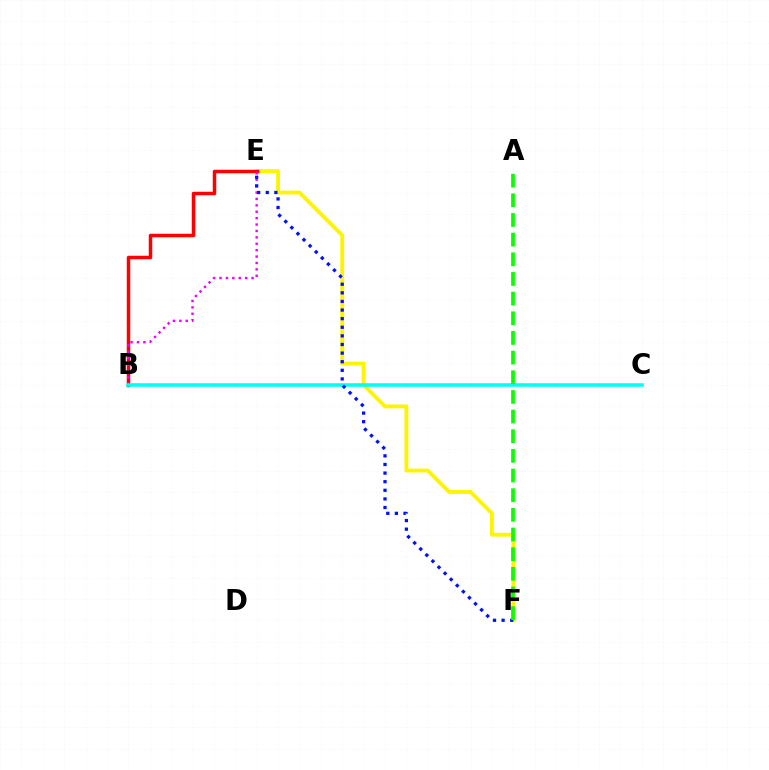{('E', 'F'): [{'color': '#fcf500', 'line_style': 'solid', 'thickness': 2.77}, {'color': '#0010ff', 'line_style': 'dotted', 'thickness': 2.34}], ('B', 'E'): [{'color': '#ff0000', 'line_style': 'solid', 'thickness': 2.51}, {'color': '#ee00ff', 'line_style': 'dotted', 'thickness': 1.74}], ('B', 'C'): [{'color': '#00fff6', 'line_style': 'solid', 'thickness': 2.55}], ('A', 'F'): [{'color': '#08ff00', 'line_style': 'dashed', 'thickness': 2.67}]}